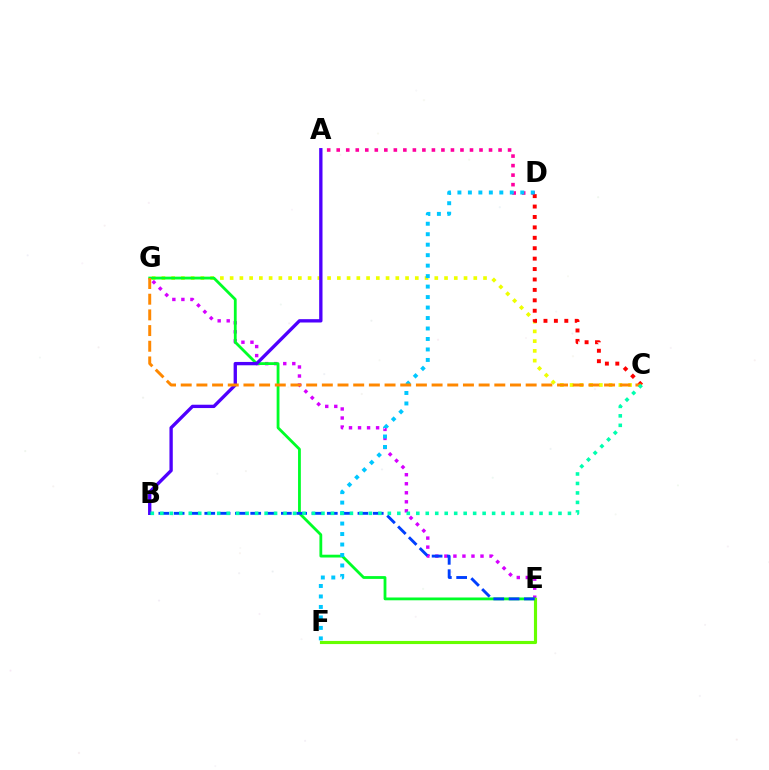{('E', 'G'): [{'color': '#d600ff', 'line_style': 'dotted', 'thickness': 2.45}, {'color': '#00ff27', 'line_style': 'solid', 'thickness': 2.02}], ('A', 'D'): [{'color': '#ff00a0', 'line_style': 'dotted', 'thickness': 2.59}], ('C', 'G'): [{'color': '#eeff00', 'line_style': 'dotted', 'thickness': 2.65}, {'color': '#ff8800', 'line_style': 'dashed', 'thickness': 2.13}], ('C', 'D'): [{'color': '#ff0000', 'line_style': 'dotted', 'thickness': 2.83}], ('A', 'B'): [{'color': '#4f00ff', 'line_style': 'solid', 'thickness': 2.4}], ('E', 'F'): [{'color': '#66ff00', 'line_style': 'solid', 'thickness': 2.26}], ('B', 'E'): [{'color': '#003fff', 'line_style': 'dashed', 'thickness': 2.08}], ('D', 'F'): [{'color': '#00c7ff', 'line_style': 'dotted', 'thickness': 2.85}], ('B', 'C'): [{'color': '#00ffaf', 'line_style': 'dotted', 'thickness': 2.58}]}